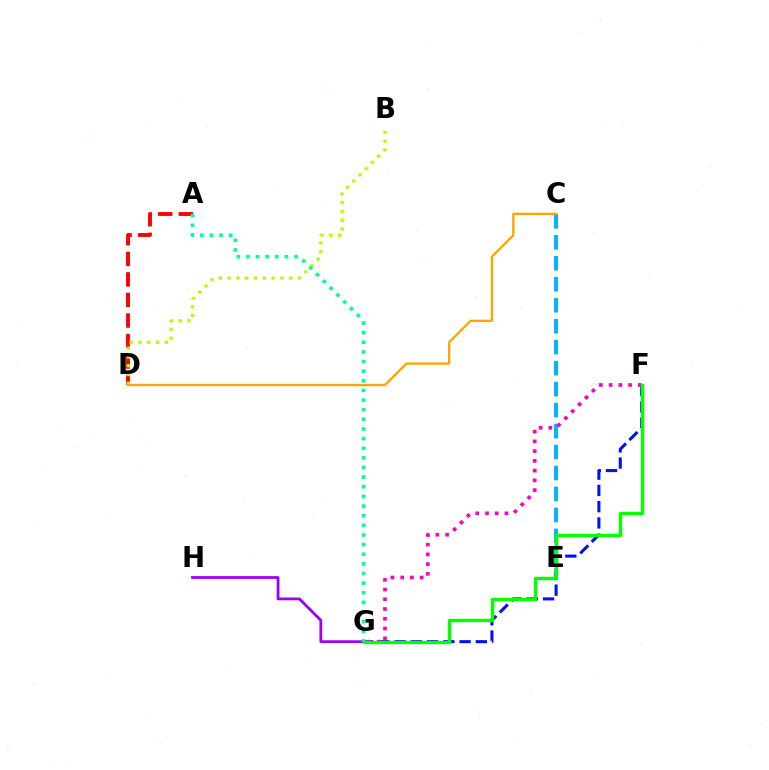{('A', 'D'): [{'color': '#ff0000', 'line_style': 'dashed', 'thickness': 2.79}], ('F', 'G'): [{'color': '#0010ff', 'line_style': 'dashed', 'thickness': 2.21}, {'color': '#ff00bd', 'line_style': 'dotted', 'thickness': 2.65}, {'color': '#08ff00', 'line_style': 'solid', 'thickness': 2.46}], ('C', 'E'): [{'color': '#00b5ff', 'line_style': 'dashed', 'thickness': 2.85}], ('G', 'H'): [{'color': '#9b00ff', 'line_style': 'solid', 'thickness': 2.01}], ('B', 'D'): [{'color': '#b3ff00', 'line_style': 'dotted', 'thickness': 2.39}], ('A', 'G'): [{'color': '#00ff9d', 'line_style': 'dotted', 'thickness': 2.62}], ('C', 'D'): [{'color': '#ffa500', 'line_style': 'solid', 'thickness': 1.68}]}